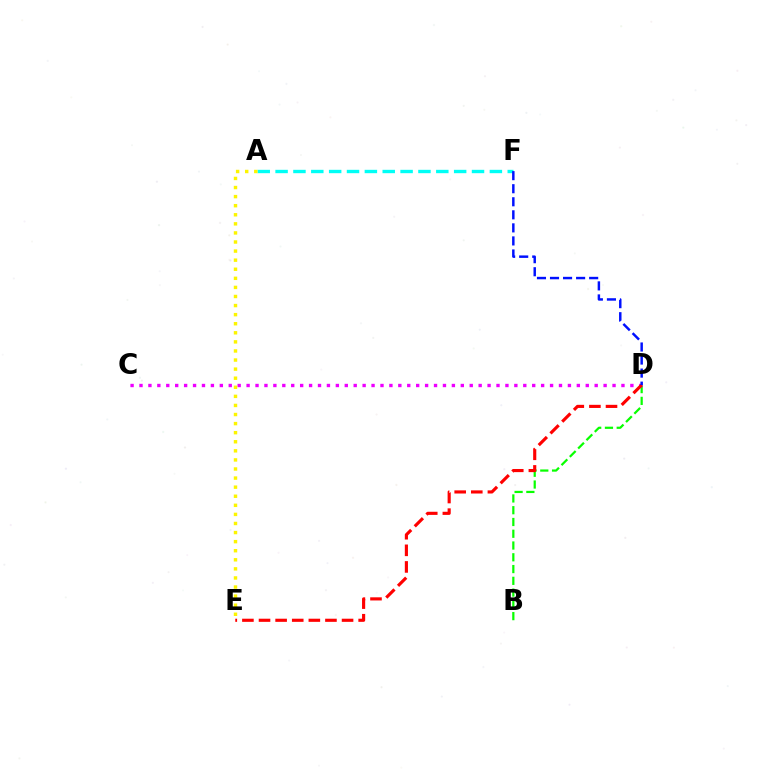{('B', 'D'): [{'color': '#08ff00', 'line_style': 'dashed', 'thickness': 1.6}], ('A', 'F'): [{'color': '#00fff6', 'line_style': 'dashed', 'thickness': 2.43}], ('C', 'D'): [{'color': '#ee00ff', 'line_style': 'dotted', 'thickness': 2.42}], ('D', 'E'): [{'color': '#ff0000', 'line_style': 'dashed', 'thickness': 2.26}], ('D', 'F'): [{'color': '#0010ff', 'line_style': 'dashed', 'thickness': 1.77}], ('A', 'E'): [{'color': '#fcf500', 'line_style': 'dotted', 'thickness': 2.47}]}